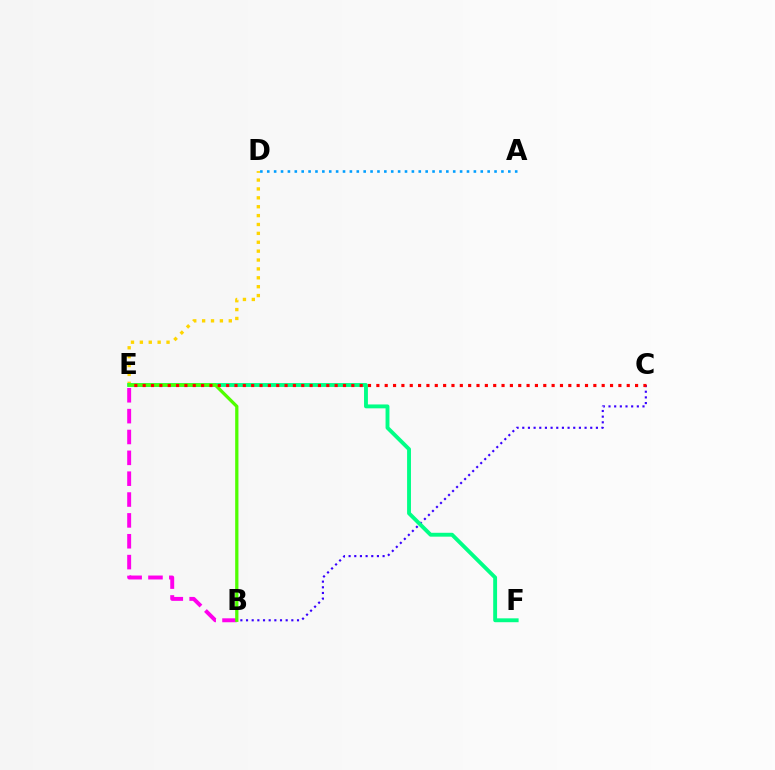{('B', 'C'): [{'color': '#3700ff', 'line_style': 'dotted', 'thickness': 1.54}], ('D', 'E'): [{'color': '#ffd500', 'line_style': 'dotted', 'thickness': 2.41}], ('B', 'E'): [{'color': '#ff00ed', 'line_style': 'dashed', 'thickness': 2.83}, {'color': '#4fff00', 'line_style': 'solid', 'thickness': 2.35}], ('A', 'D'): [{'color': '#009eff', 'line_style': 'dotted', 'thickness': 1.87}], ('E', 'F'): [{'color': '#00ff86', 'line_style': 'solid', 'thickness': 2.79}], ('C', 'E'): [{'color': '#ff0000', 'line_style': 'dotted', 'thickness': 2.27}]}